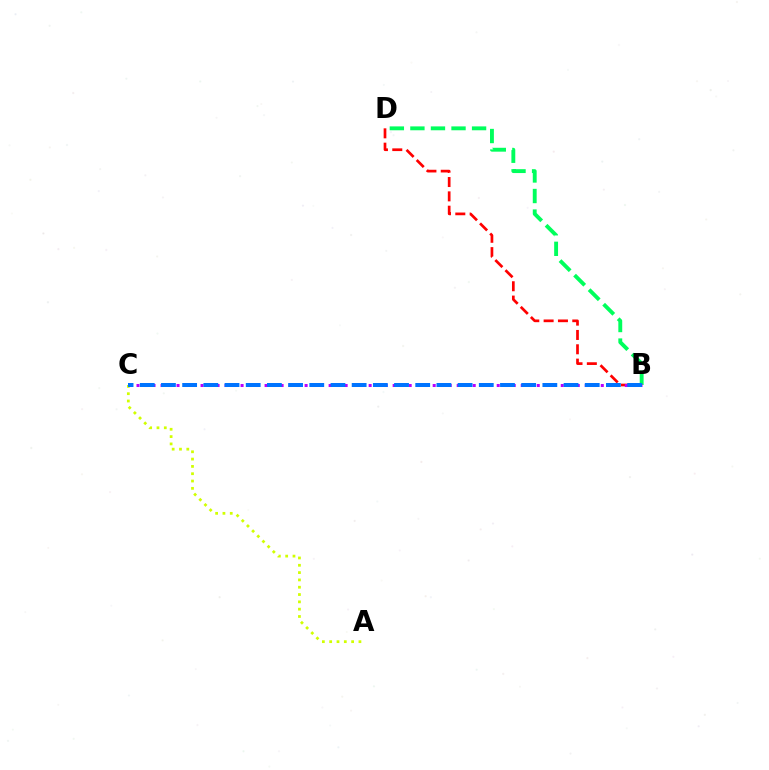{('A', 'C'): [{'color': '#d1ff00', 'line_style': 'dotted', 'thickness': 1.99}], ('B', 'D'): [{'color': '#ff0000', 'line_style': 'dashed', 'thickness': 1.95}, {'color': '#00ff5c', 'line_style': 'dashed', 'thickness': 2.79}], ('B', 'C'): [{'color': '#b900ff', 'line_style': 'dotted', 'thickness': 2.17}, {'color': '#0074ff', 'line_style': 'dashed', 'thickness': 2.88}]}